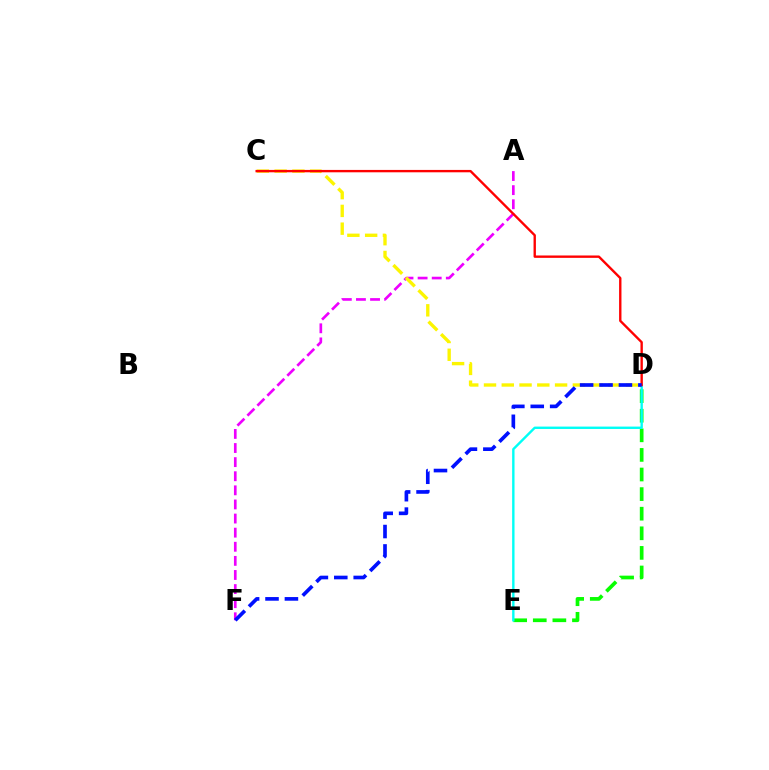{('D', 'E'): [{'color': '#08ff00', 'line_style': 'dashed', 'thickness': 2.66}, {'color': '#00fff6', 'line_style': 'solid', 'thickness': 1.72}], ('A', 'F'): [{'color': '#ee00ff', 'line_style': 'dashed', 'thickness': 1.92}], ('C', 'D'): [{'color': '#fcf500', 'line_style': 'dashed', 'thickness': 2.41}, {'color': '#ff0000', 'line_style': 'solid', 'thickness': 1.71}], ('D', 'F'): [{'color': '#0010ff', 'line_style': 'dashed', 'thickness': 2.64}]}